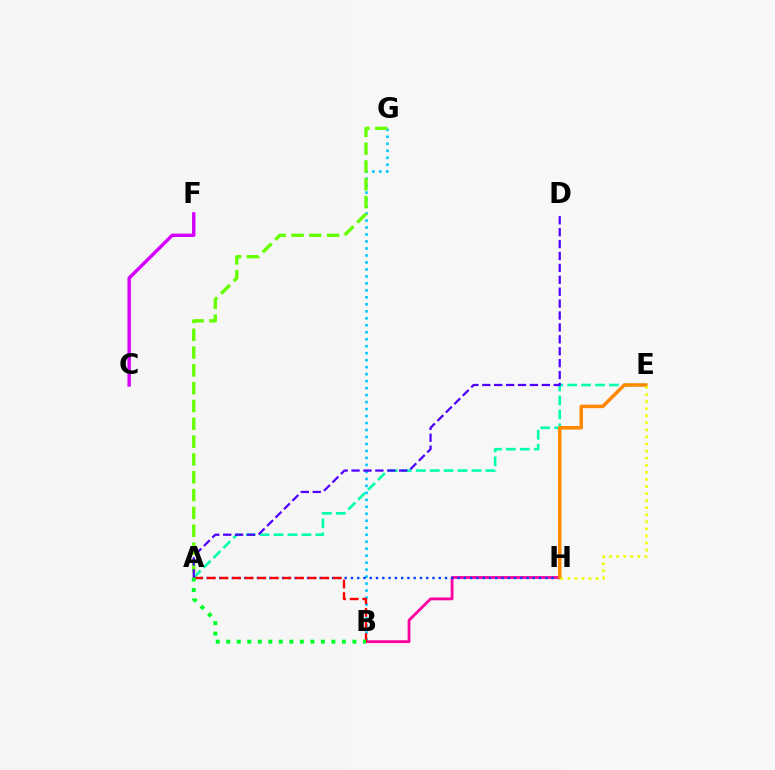{('B', 'G'): [{'color': '#00c7ff', 'line_style': 'dotted', 'thickness': 1.9}], ('C', 'F'): [{'color': '#d600ff', 'line_style': 'solid', 'thickness': 2.46}], ('A', 'E'): [{'color': '#00ffaf', 'line_style': 'dashed', 'thickness': 1.89}], ('B', 'H'): [{'color': '#ff00a0', 'line_style': 'solid', 'thickness': 2.03}], ('A', 'H'): [{'color': '#003fff', 'line_style': 'dotted', 'thickness': 1.7}], ('A', 'B'): [{'color': '#ff0000', 'line_style': 'dashed', 'thickness': 1.71}, {'color': '#00ff27', 'line_style': 'dotted', 'thickness': 2.86}], ('E', 'H'): [{'color': '#ff8800', 'line_style': 'solid', 'thickness': 2.53}, {'color': '#eeff00', 'line_style': 'dotted', 'thickness': 1.92}], ('A', 'G'): [{'color': '#66ff00', 'line_style': 'dashed', 'thickness': 2.42}], ('A', 'D'): [{'color': '#4f00ff', 'line_style': 'dashed', 'thickness': 1.62}]}